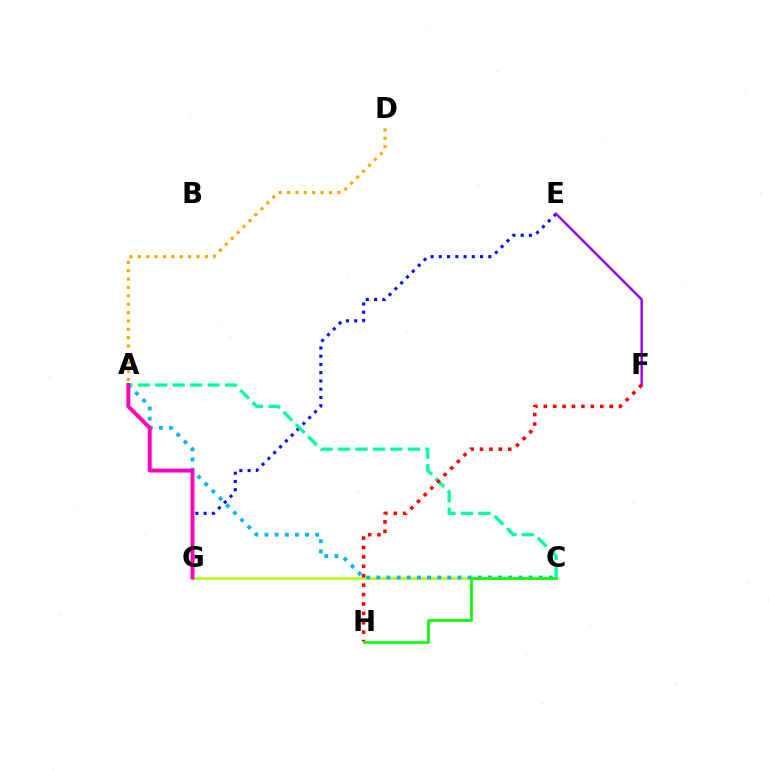{('C', 'G'): [{'color': '#b3ff00', 'line_style': 'solid', 'thickness': 1.84}], ('E', 'G'): [{'color': '#0010ff', 'line_style': 'dotted', 'thickness': 2.24}], ('A', 'C'): [{'color': '#00b5ff', 'line_style': 'dotted', 'thickness': 2.76}, {'color': '#00ff9d', 'line_style': 'dashed', 'thickness': 2.37}], ('E', 'F'): [{'color': '#9b00ff', 'line_style': 'solid', 'thickness': 1.75}], ('F', 'H'): [{'color': '#ff0000', 'line_style': 'dotted', 'thickness': 2.55}], ('A', 'D'): [{'color': '#ffa500', 'line_style': 'dotted', 'thickness': 2.27}], ('C', 'H'): [{'color': '#08ff00', 'line_style': 'solid', 'thickness': 1.93}], ('A', 'G'): [{'color': '#ff00bd', 'line_style': 'solid', 'thickness': 2.82}]}